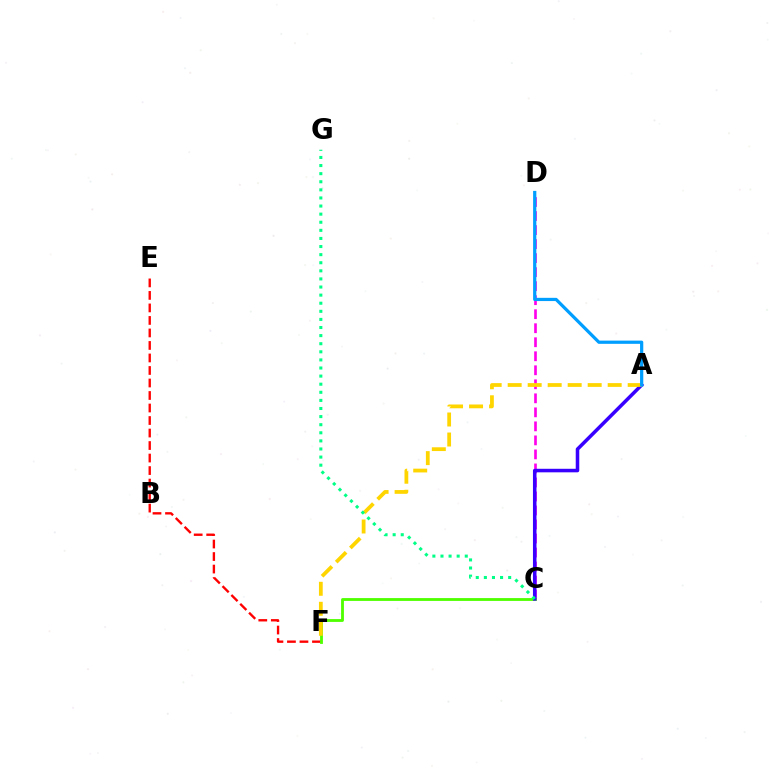{('E', 'F'): [{'color': '#ff0000', 'line_style': 'dashed', 'thickness': 1.7}], ('C', 'D'): [{'color': '#ff00ed', 'line_style': 'dashed', 'thickness': 1.9}], ('C', 'F'): [{'color': '#4fff00', 'line_style': 'solid', 'thickness': 2.04}], ('A', 'C'): [{'color': '#3700ff', 'line_style': 'solid', 'thickness': 2.54}], ('A', 'F'): [{'color': '#ffd500', 'line_style': 'dashed', 'thickness': 2.72}], ('C', 'G'): [{'color': '#00ff86', 'line_style': 'dotted', 'thickness': 2.2}], ('A', 'D'): [{'color': '#009eff', 'line_style': 'solid', 'thickness': 2.32}]}